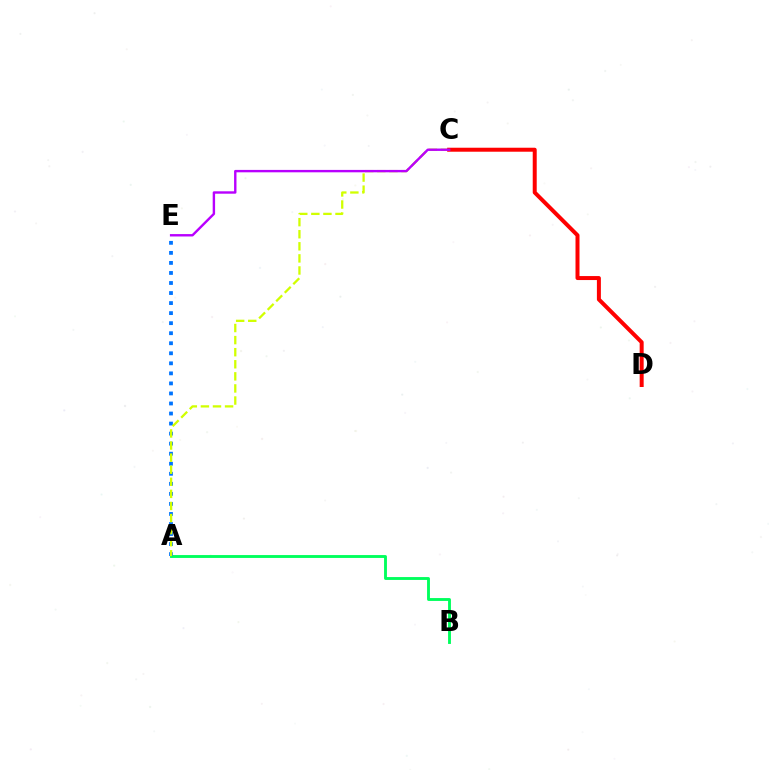{('A', 'B'): [{'color': '#00ff5c', 'line_style': 'solid', 'thickness': 2.07}], ('A', 'E'): [{'color': '#0074ff', 'line_style': 'dotted', 'thickness': 2.73}], ('A', 'C'): [{'color': '#d1ff00', 'line_style': 'dashed', 'thickness': 1.64}], ('C', 'D'): [{'color': '#ff0000', 'line_style': 'solid', 'thickness': 2.87}], ('C', 'E'): [{'color': '#b900ff', 'line_style': 'solid', 'thickness': 1.73}]}